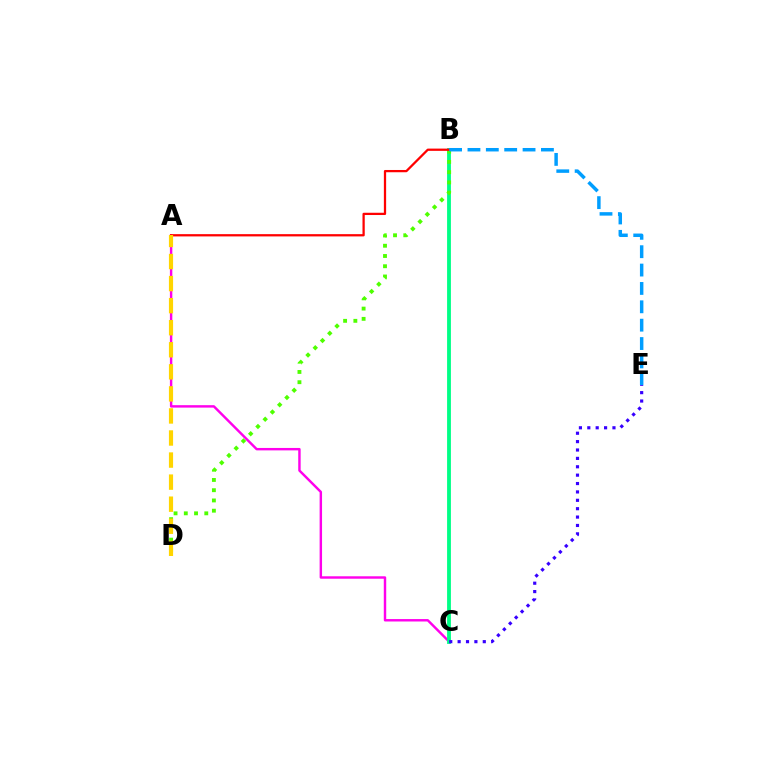{('A', 'C'): [{'color': '#ff00ed', 'line_style': 'solid', 'thickness': 1.75}], ('B', 'C'): [{'color': '#00ff86', 'line_style': 'solid', 'thickness': 2.76}], ('B', 'D'): [{'color': '#4fff00', 'line_style': 'dotted', 'thickness': 2.78}], ('A', 'B'): [{'color': '#ff0000', 'line_style': 'solid', 'thickness': 1.63}], ('A', 'D'): [{'color': '#ffd500', 'line_style': 'dashed', 'thickness': 3.0}], ('C', 'E'): [{'color': '#3700ff', 'line_style': 'dotted', 'thickness': 2.28}], ('B', 'E'): [{'color': '#009eff', 'line_style': 'dashed', 'thickness': 2.5}]}